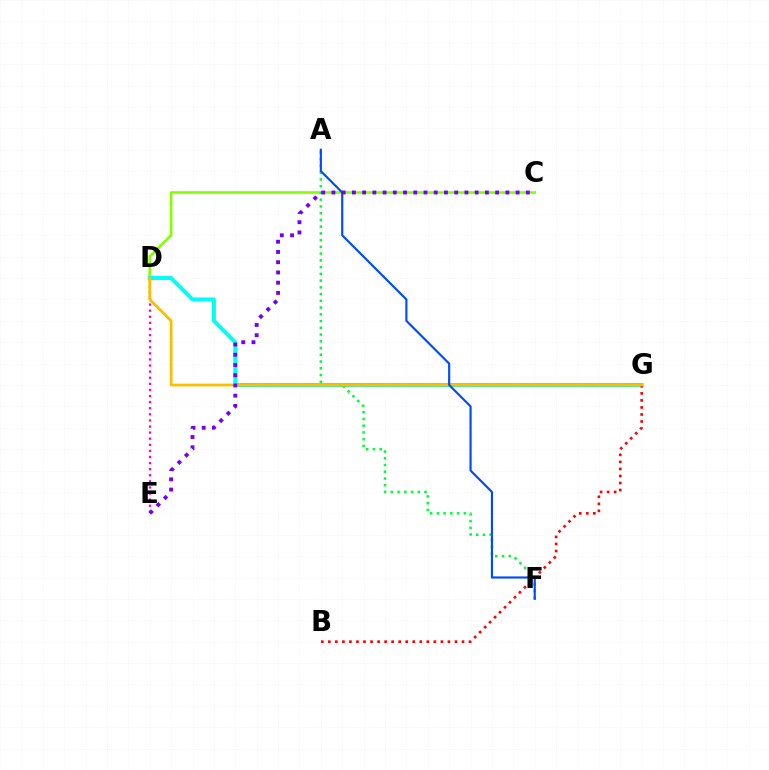{('D', 'E'): [{'color': '#ff00cf', 'line_style': 'dotted', 'thickness': 1.66}], ('C', 'D'): [{'color': '#84ff00', 'line_style': 'solid', 'thickness': 1.88}], ('D', 'G'): [{'color': '#00fff6', 'line_style': 'solid', 'thickness': 2.88}, {'color': '#ffbd00', 'line_style': 'solid', 'thickness': 1.98}], ('A', 'F'): [{'color': '#00ff39', 'line_style': 'dotted', 'thickness': 1.83}, {'color': '#004bff', 'line_style': 'solid', 'thickness': 1.55}], ('B', 'G'): [{'color': '#ff0000', 'line_style': 'dotted', 'thickness': 1.91}], ('C', 'E'): [{'color': '#7200ff', 'line_style': 'dotted', 'thickness': 2.78}]}